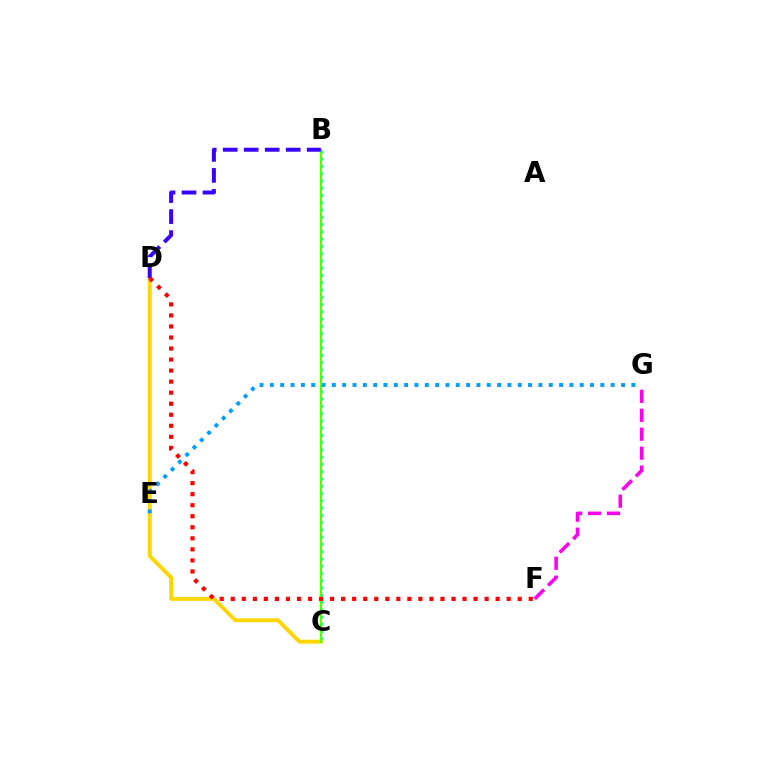{('B', 'C'): [{'color': '#00ff86', 'line_style': 'dotted', 'thickness': 1.98}, {'color': '#4fff00', 'line_style': 'solid', 'thickness': 1.52}], ('C', 'D'): [{'color': '#ffd500', 'line_style': 'solid', 'thickness': 2.8}], ('E', 'G'): [{'color': '#009eff', 'line_style': 'dotted', 'thickness': 2.81}], ('F', 'G'): [{'color': '#ff00ed', 'line_style': 'dashed', 'thickness': 2.57}], ('B', 'D'): [{'color': '#3700ff', 'line_style': 'dashed', 'thickness': 2.85}], ('D', 'F'): [{'color': '#ff0000', 'line_style': 'dotted', 'thickness': 3.0}]}